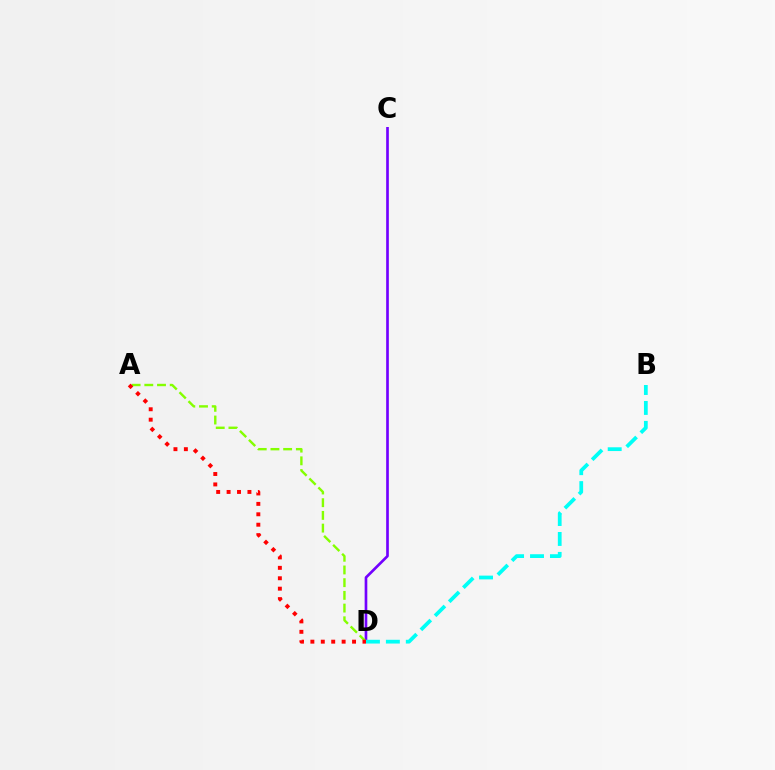{('C', 'D'): [{'color': '#7200ff', 'line_style': 'solid', 'thickness': 1.92}], ('A', 'D'): [{'color': '#84ff00', 'line_style': 'dashed', 'thickness': 1.73}, {'color': '#ff0000', 'line_style': 'dotted', 'thickness': 2.83}], ('B', 'D'): [{'color': '#00fff6', 'line_style': 'dashed', 'thickness': 2.71}]}